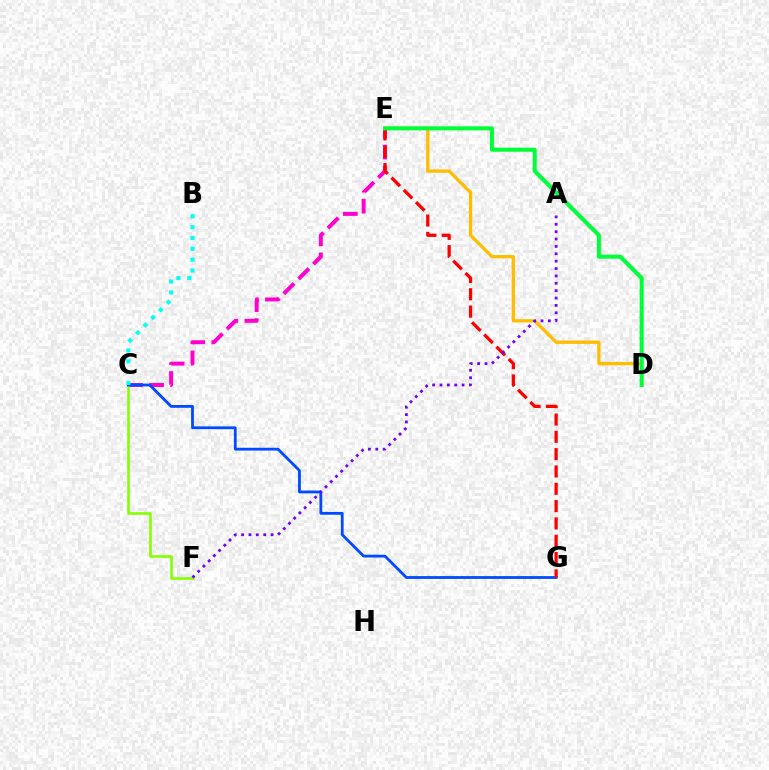{('C', 'E'): [{'color': '#ff00cf', 'line_style': 'dashed', 'thickness': 2.85}], ('C', 'F'): [{'color': '#84ff00', 'line_style': 'solid', 'thickness': 1.87}], ('C', 'G'): [{'color': '#004bff', 'line_style': 'solid', 'thickness': 2.02}], ('E', 'G'): [{'color': '#ff0000', 'line_style': 'dashed', 'thickness': 2.35}], ('B', 'C'): [{'color': '#00fff6', 'line_style': 'dotted', 'thickness': 2.94}], ('D', 'E'): [{'color': '#ffbd00', 'line_style': 'solid', 'thickness': 2.36}, {'color': '#00ff39', 'line_style': 'solid', 'thickness': 2.91}], ('A', 'F'): [{'color': '#7200ff', 'line_style': 'dotted', 'thickness': 2.0}]}